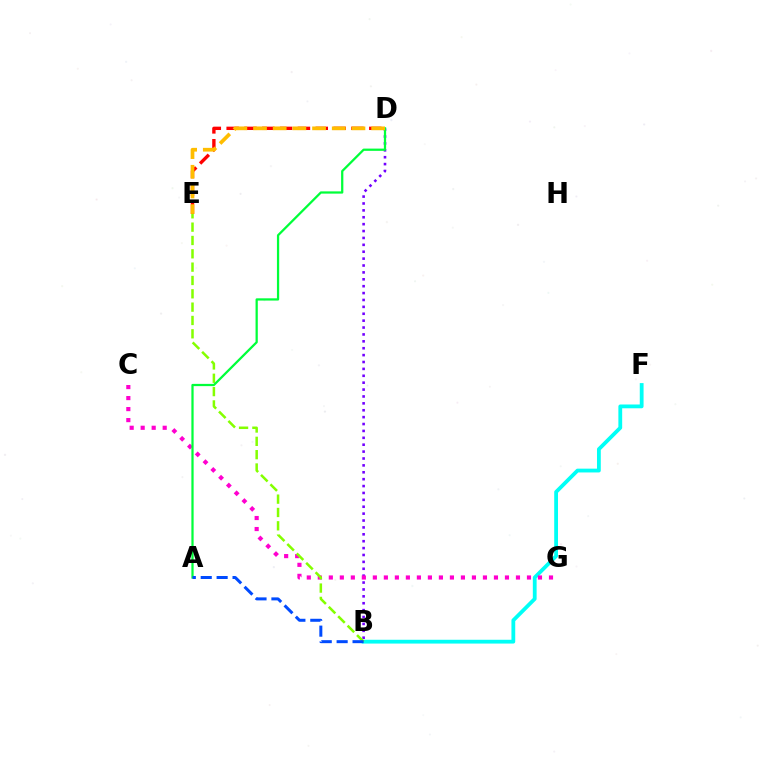{('B', 'F'): [{'color': '#00fff6', 'line_style': 'solid', 'thickness': 2.73}], ('B', 'D'): [{'color': '#7200ff', 'line_style': 'dotted', 'thickness': 1.87}], ('D', 'E'): [{'color': '#ff0000', 'line_style': 'dashed', 'thickness': 2.42}, {'color': '#ffbd00', 'line_style': 'dashed', 'thickness': 2.67}], ('C', 'G'): [{'color': '#ff00cf', 'line_style': 'dotted', 'thickness': 2.99}], ('B', 'E'): [{'color': '#84ff00', 'line_style': 'dashed', 'thickness': 1.81}], ('A', 'D'): [{'color': '#00ff39', 'line_style': 'solid', 'thickness': 1.62}], ('A', 'B'): [{'color': '#004bff', 'line_style': 'dashed', 'thickness': 2.16}]}